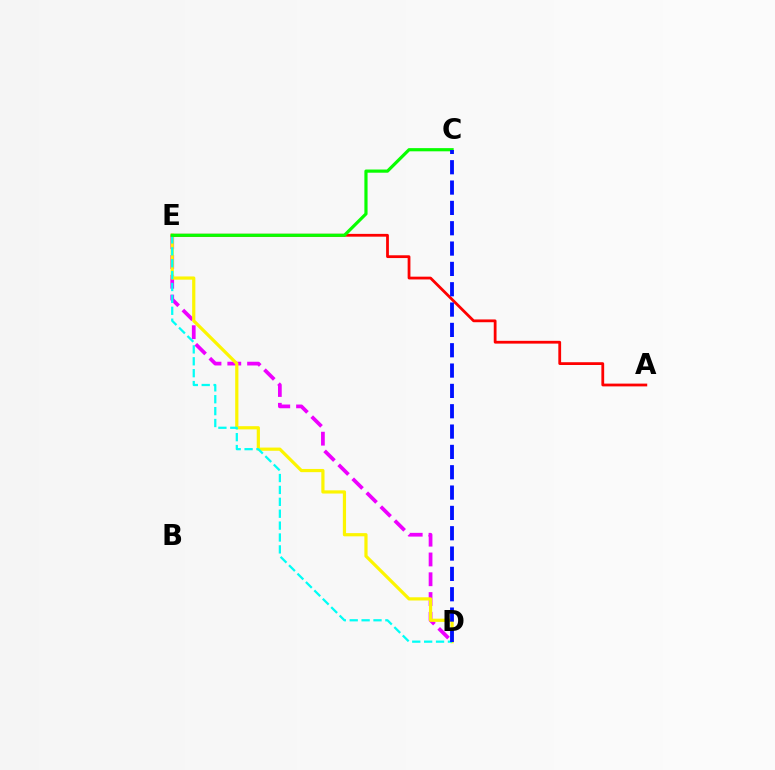{('D', 'E'): [{'color': '#ee00ff', 'line_style': 'dashed', 'thickness': 2.69}, {'color': '#fcf500', 'line_style': 'solid', 'thickness': 2.31}, {'color': '#00fff6', 'line_style': 'dashed', 'thickness': 1.62}], ('A', 'E'): [{'color': '#ff0000', 'line_style': 'solid', 'thickness': 2.0}], ('C', 'E'): [{'color': '#08ff00', 'line_style': 'solid', 'thickness': 2.29}], ('C', 'D'): [{'color': '#0010ff', 'line_style': 'dashed', 'thickness': 2.76}]}